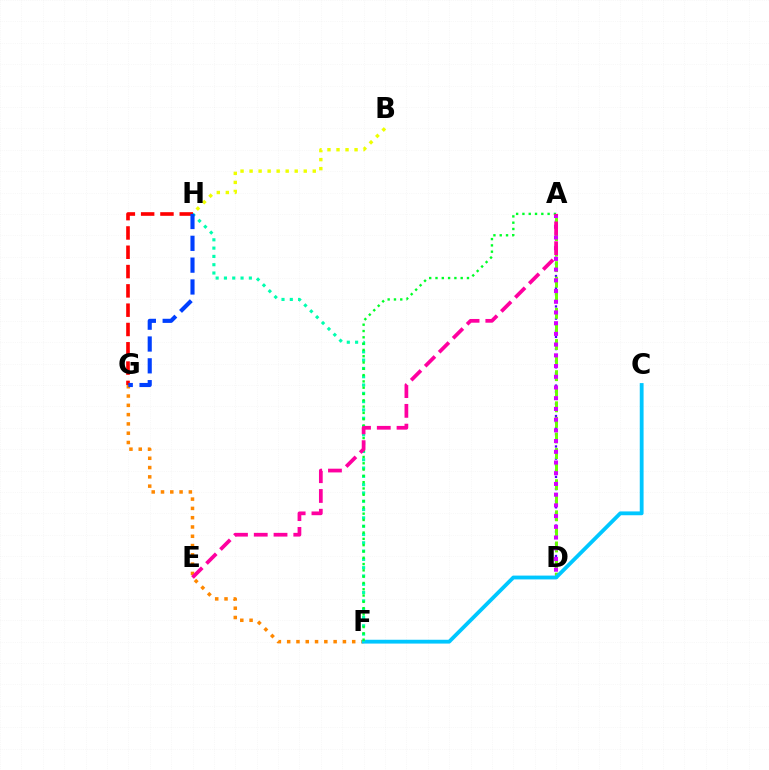{('F', 'G'): [{'color': '#ff8800', 'line_style': 'dotted', 'thickness': 2.52}], ('B', 'H'): [{'color': '#eeff00', 'line_style': 'dotted', 'thickness': 2.45}], ('A', 'D'): [{'color': '#4f00ff', 'line_style': 'dotted', 'thickness': 1.65}, {'color': '#66ff00', 'line_style': 'dashed', 'thickness': 2.12}, {'color': '#d600ff', 'line_style': 'dotted', 'thickness': 2.91}], ('C', 'F'): [{'color': '#00c7ff', 'line_style': 'solid', 'thickness': 2.75}], ('F', 'H'): [{'color': '#00ffaf', 'line_style': 'dotted', 'thickness': 2.26}], ('A', 'F'): [{'color': '#00ff27', 'line_style': 'dotted', 'thickness': 1.71}], ('G', 'H'): [{'color': '#ff0000', 'line_style': 'dashed', 'thickness': 2.62}, {'color': '#003fff', 'line_style': 'dashed', 'thickness': 2.96}], ('A', 'E'): [{'color': '#ff00a0', 'line_style': 'dashed', 'thickness': 2.69}]}